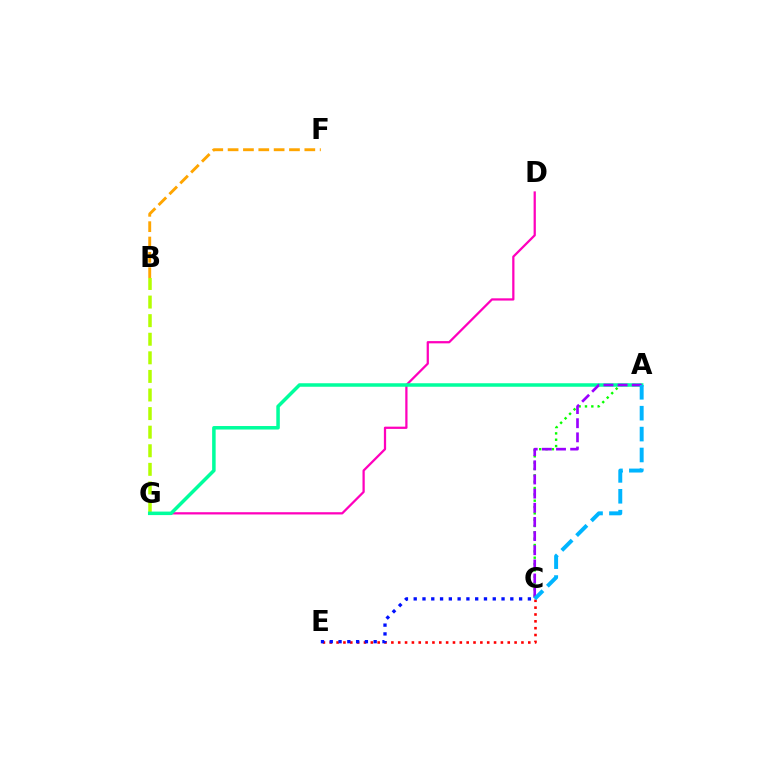{('A', 'C'): [{'color': '#08ff00', 'line_style': 'dotted', 'thickness': 1.72}, {'color': '#9b00ff', 'line_style': 'dashed', 'thickness': 1.92}, {'color': '#00b5ff', 'line_style': 'dashed', 'thickness': 2.84}], ('D', 'G'): [{'color': '#ff00bd', 'line_style': 'solid', 'thickness': 1.62}], ('C', 'E'): [{'color': '#ff0000', 'line_style': 'dotted', 'thickness': 1.86}, {'color': '#0010ff', 'line_style': 'dotted', 'thickness': 2.39}], ('B', 'F'): [{'color': '#ffa500', 'line_style': 'dashed', 'thickness': 2.08}], ('B', 'G'): [{'color': '#b3ff00', 'line_style': 'dashed', 'thickness': 2.52}], ('A', 'G'): [{'color': '#00ff9d', 'line_style': 'solid', 'thickness': 2.53}]}